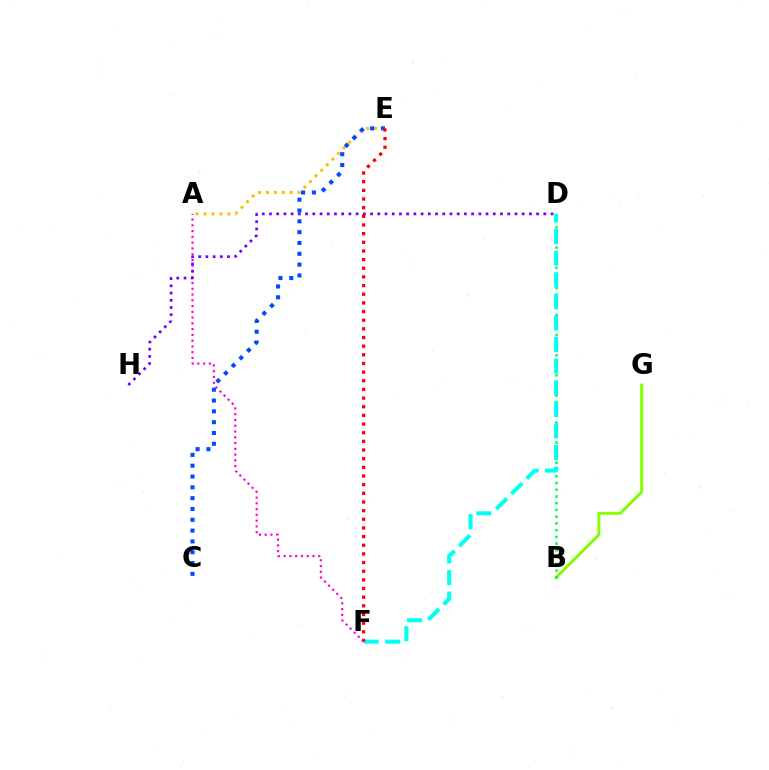{('A', 'E'): [{'color': '#ffbd00', 'line_style': 'dotted', 'thickness': 2.15}], ('B', 'G'): [{'color': '#84ff00', 'line_style': 'solid', 'thickness': 2.14}], ('A', 'F'): [{'color': '#ff00cf', 'line_style': 'dotted', 'thickness': 1.57}], ('C', 'E'): [{'color': '#004bff', 'line_style': 'dotted', 'thickness': 2.94}], ('B', 'D'): [{'color': '#00ff39', 'line_style': 'dotted', 'thickness': 1.83}], ('D', 'F'): [{'color': '#00fff6', 'line_style': 'dashed', 'thickness': 2.93}], ('E', 'F'): [{'color': '#ff0000', 'line_style': 'dotted', 'thickness': 2.35}], ('D', 'H'): [{'color': '#7200ff', 'line_style': 'dotted', 'thickness': 1.96}]}